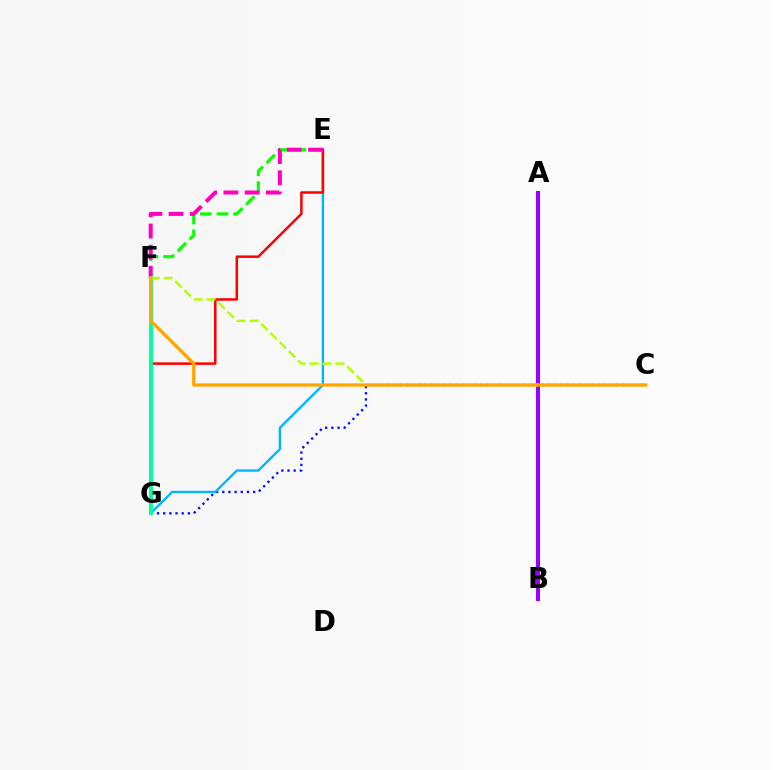{('C', 'G'): [{'color': '#0010ff', 'line_style': 'dotted', 'thickness': 1.68}], ('E', 'G'): [{'color': '#00b5ff', 'line_style': 'solid', 'thickness': 1.69}, {'color': '#ff0000', 'line_style': 'solid', 'thickness': 1.8}], ('E', 'F'): [{'color': '#08ff00', 'line_style': 'dashed', 'thickness': 2.27}, {'color': '#ff00bd', 'line_style': 'dashed', 'thickness': 2.88}], ('A', 'B'): [{'color': '#9b00ff', 'line_style': 'solid', 'thickness': 2.89}], ('F', 'G'): [{'color': '#00ff9d', 'line_style': 'solid', 'thickness': 2.79}], ('C', 'F'): [{'color': '#b3ff00', 'line_style': 'dashed', 'thickness': 1.76}, {'color': '#ffa500', 'line_style': 'solid', 'thickness': 2.35}]}